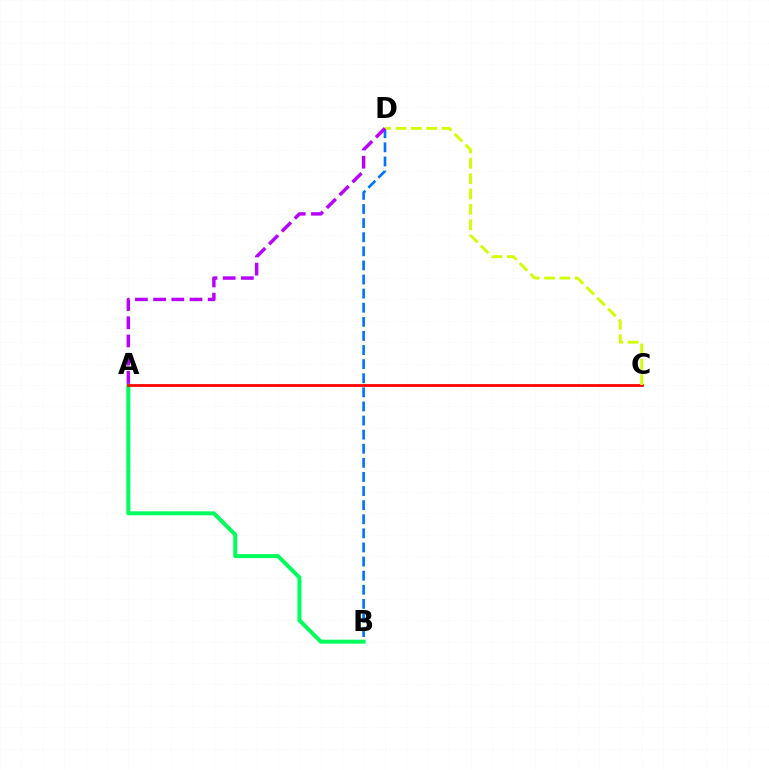{('B', 'D'): [{'color': '#0074ff', 'line_style': 'dashed', 'thickness': 1.92}], ('A', 'B'): [{'color': '#00ff5c', 'line_style': 'solid', 'thickness': 2.88}], ('A', 'C'): [{'color': '#ff0000', 'line_style': 'solid', 'thickness': 1.97}], ('C', 'D'): [{'color': '#d1ff00', 'line_style': 'dashed', 'thickness': 2.08}], ('A', 'D'): [{'color': '#b900ff', 'line_style': 'dashed', 'thickness': 2.47}]}